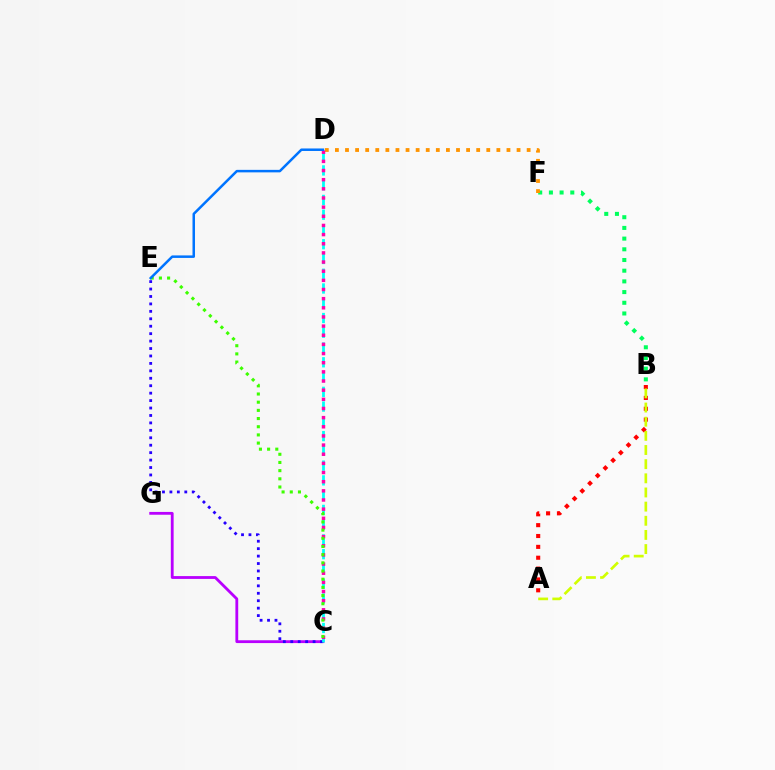{('A', 'B'): [{'color': '#ff0000', 'line_style': 'dotted', 'thickness': 2.95}, {'color': '#d1ff00', 'line_style': 'dashed', 'thickness': 1.92}], ('C', 'G'): [{'color': '#b900ff', 'line_style': 'solid', 'thickness': 2.02}], ('C', 'E'): [{'color': '#2500ff', 'line_style': 'dotted', 'thickness': 2.02}, {'color': '#3dff00', 'line_style': 'dotted', 'thickness': 2.22}], ('C', 'D'): [{'color': '#00fff6', 'line_style': 'dashed', 'thickness': 2.01}, {'color': '#ff00ac', 'line_style': 'dotted', 'thickness': 2.49}], ('B', 'F'): [{'color': '#00ff5c', 'line_style': 'dotted', 'thickness': 2.91}], ('D', 'F'): [{'color': '#ff9400', 'line_style': 'dotted', 'thickness': 2.74}], ('D', 'E'): [{'color': '#0074ff', 'line_style': 'solid', 'thickness': 1.81}]}